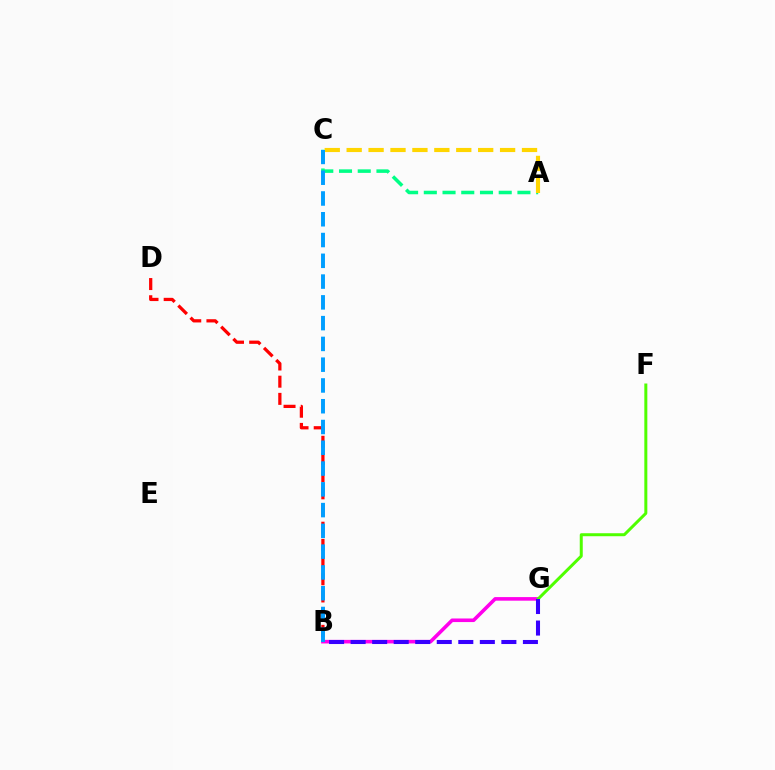{('A', 'C'): [{'color': '#00ff86', 'line_style': 'dashed', 'thickness': 2.54}, {'color': '#ffd500', 'line_style': 'dashed', 'thickness': 2.98}], ('B', 'G'): [{'color': '#ff00ed', 'line_style': 'solid', 'thickness': 2.58}, {'color': '#3700ff', 'line_style': 'dashed', 'thickness': 2.93}], ('B', 'D'): [{'color': '#ff0000', 'line_style': 'dashed', 'thickness': 2.34}], ('B', 'C'): [{'color': '#009eff', 'line_style': 'dashed', 'thickness': 2.82}], ('F', 'G'): [{'color': '#4fff00', 'line_style': 'solid', 'thickness': 2.16}]}